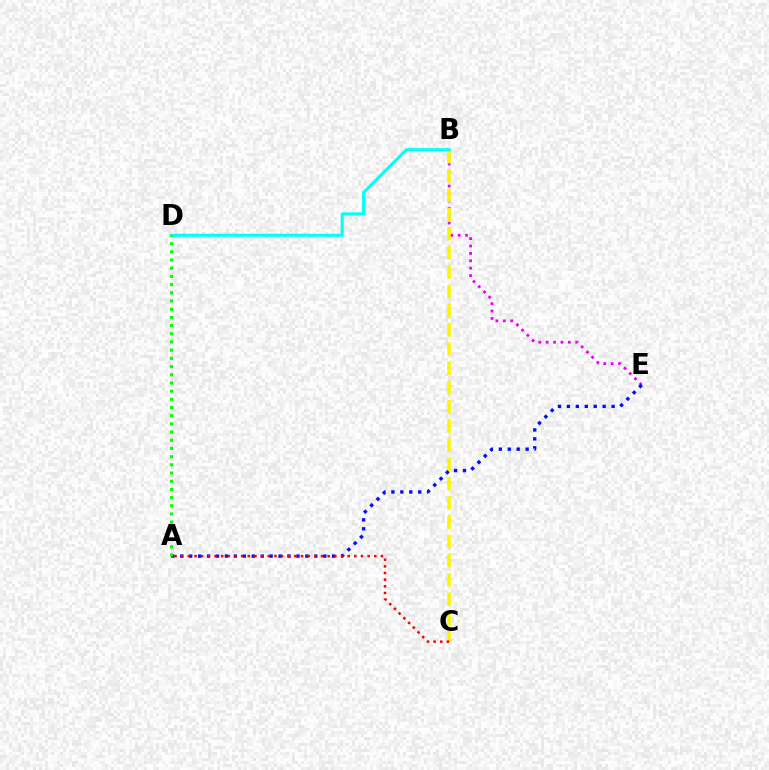{('B', 'E'): [{'color': '#ee00ff', 'line_style': 'dotted', 'thickness': 2.01}], ('B', 'C'): [{'color': '#fcf500', 'line_style': 'dashed', 'thickness': 2.61}], ('A', 'E'): [{'color': '#0010ff', 'line_style': 'dotted', 'thickness': 2.43}], ('B', 'D'): [{'color': '#00fff6', 'line_style': 'solid', 'thickness': 2.19}], ('A', 'D'): [{'color': '#08ff00', 'line_style': 'dotted', 'thickness': 2.23}], ('A', 'C'): [{'color': '#ff0000', 'line_style': 'dotted', 'thickness': 1.81}]}